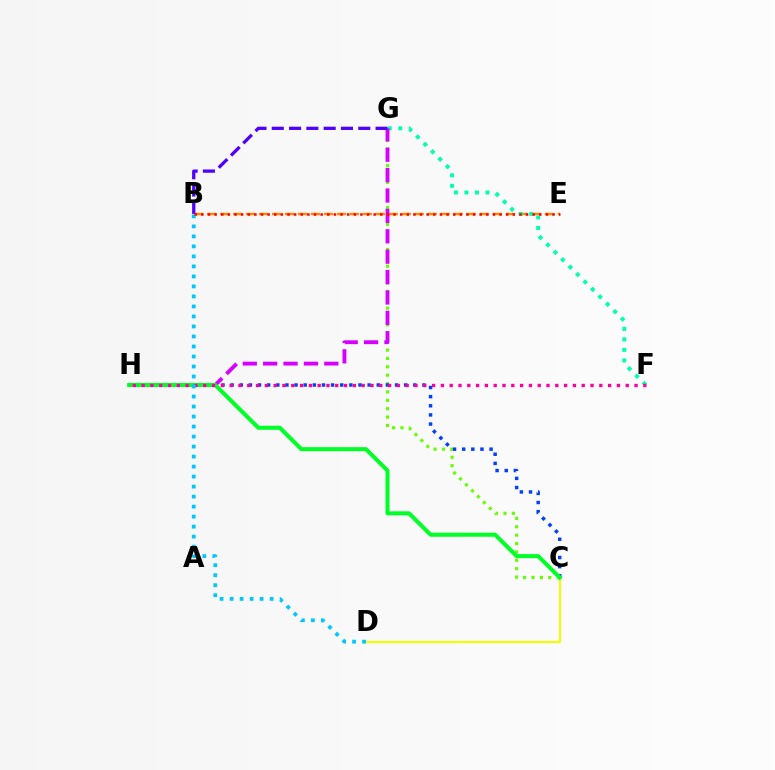{('B', 'E'): [{'color': '#ff8800', 'line_style': 'dashed', 'thickness': 1.76}, {'color': '#ff0000', 'line_style': 'dotted', 'thickness': 1.8}], ('C', 'G'): [{'color': '#66ff00', 'line_style': 'dotted', 'thickness': 2.28}], ('C', 'H'): [{'color': '#003fff', 'line_style': 'dotted', 'thickness': 2.48}, {'color': '#00ff27', 'line_style': 'solid', 'thickness': 2.89}], ('F', 'G'): [{'color': '#00ffaf', 'line_style': 'dotted', 'thickness': 2.86}], ('C', 'D'): [{'color': '#eeff00', 'line_style': 'solid', 'thickness': 1.55}], ('G', 'H'): [{'color': '#d600ff', 'line_style': 'dashed', 'thickness': 2.77}], ('B', 'G'): [{'color': '#4f00ff', 'line_style': 'dashed', 'thickness': 2.35}], ('F', 'H'): [{'color': '#ff00a0', 'line_style': 'dotted', 'thickness': 2.39}], ('B', 'D'): [{'color': '#00c7ff', 'line_style': 'dotted', 'thickness': 2.72}]}